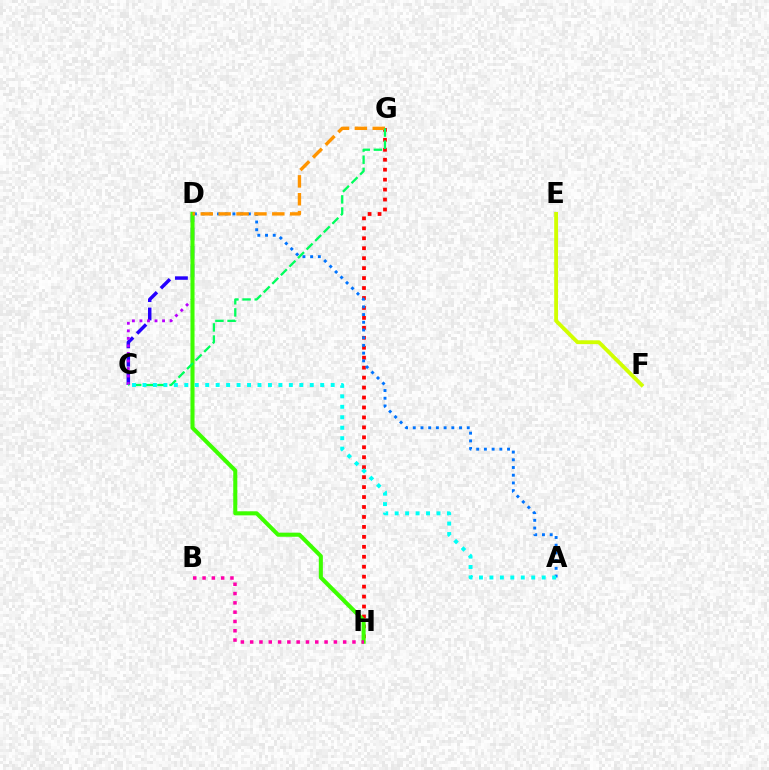{('C', 'D'): [{'color': '#2500ff', 'line_style': 'dashed', 'thickness': 2.5}, {'color': '#b900ff', 'line_style': 'dotted', 'thickness': 2.05}], ('G', 'H'): [{'color': '#ff0000', 'line_style': 'dotted', 'thickness': 2.7}], ('E', 'F'): [{'color': '#d1ff00', 'line_style': 'solid', 'thickness': 2.76}], ('D', 'H'): [{'color': '#3dff00', 'line_style': 'solid', 'thickness': 2.92}], ('A', 'D'): [{'color': '#0074ff', 'line_style': 'dotted', 'thickness': 2.1}], ('D', 'G'): [{'color': '#ff9400', 'line_style': 'dashed', 'thickness': 2.43}], ('C', 'G'): [{'color': '#00ff5c', 'line_style': 'dashed', 'thickness': 1.65}], ('A', 'C'): [{'color': '#00fff6', 'line_style': 'dotted', 'thickness': 2.84}], ('B', 'H'): [{'color': '#ff00ac', 'line_style': 'dotted', 'thickness': 2.53}]}